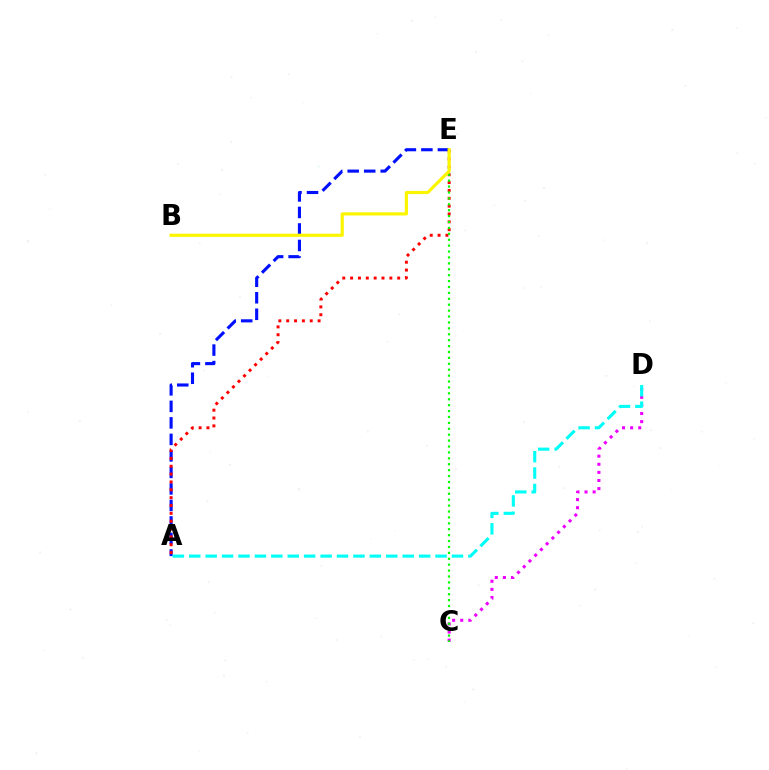{('A', 'E'): [{'color': '#0010ff', 'line_style': 'dashed', 'thickness': 2.24}, {'color': '#ff0000', 'line_style': 'dotted', 'thickness': 2.13}], ('C', 'D'): [{'color': '#ee00ff', 'line_style': 'dotted', 'thickness': 2.2}], ('C', 'E'): [{'color': '#08ff00', 'line_style': 'dotted', 'thickness': 1.61}], ('B', 'E'): [{'color': '#fcf500', 'line_style': 'solid', 'thickness': 2.28}], ('A', 'D'): [{'color': '#00fff6', 'line_style': 'dashed', 'thickness': 2.23}]}